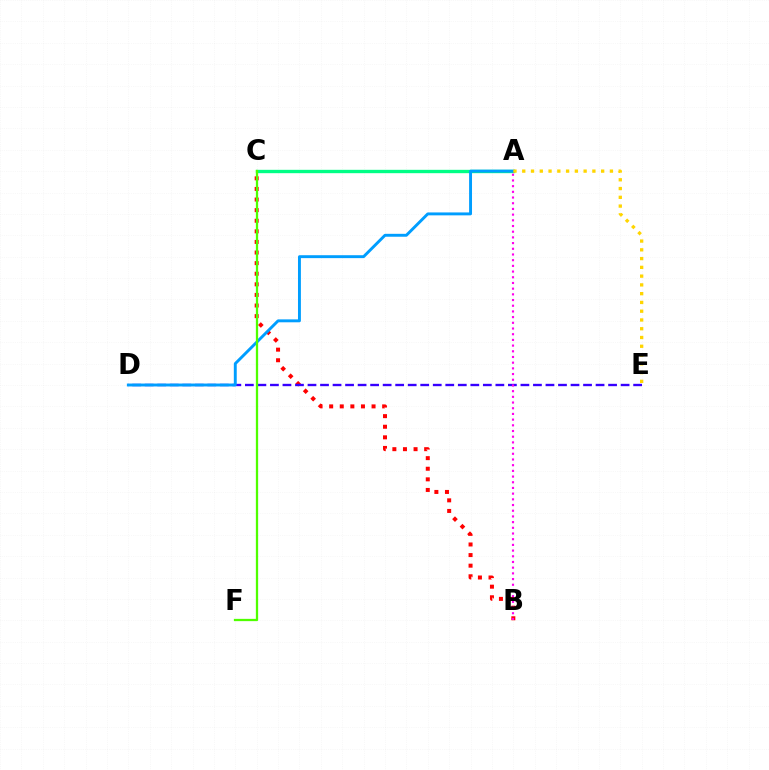{('B', 'C'): [{'color': '#ff0000', 'line_style': 'dotted', 'thickness': 2.88}], ('D', 'E'): [{'color': '#3700ff', 'line_style': 'dashed', 'thickness': 1.7}], ('A', 'C'): [{'color': '#00ff86', 'line_style': 'solid', 'thickness': 2.42}], ('A', 'D'): [{'color': '#009eff', 'line_style': 'solid', 'thickness': 2.1}], ('A', 'B'): [{'color': '#ff00ed', 'line_style': 'dotted', 'thickness': 1.55}], ('C', 'F'): [{'color': '#4fff00', 'line_style': 'solid', 'thickness': 1.64}], ('A', 'E'): [{'color': '#ffd500', 'line_style': 'dotted', 'thickness': 2.38}]}